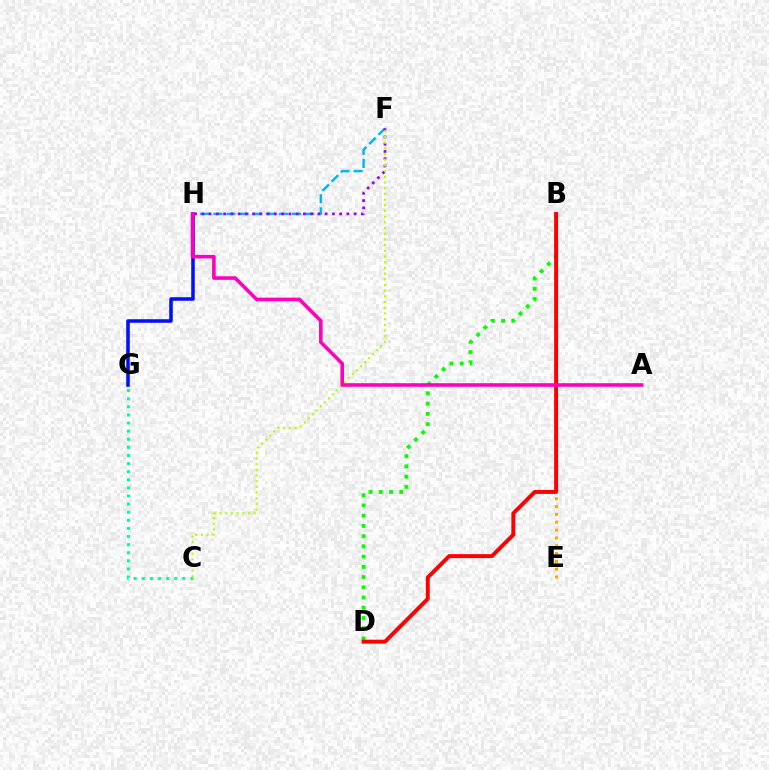{('B', 'E'): [{'color': '#ffa500', 'line_style': 'dotted', 'thickness': 2.13}], ('G', 'H'): [{'color': '#0010ff', 'line_style': 'solid', 'thickness': 2.55}], ('F', 'H'): [{'color': '#00b5ff', 'line_style': 'dashed', 'thickness': 1.78}, {'color': '#9b00ff', 'line_style': 'dotted', 'thickness': 1.97}], ('B', 'D'): [{'color': '#08ff00', 'line_style': 'dotted', 'thickness': 2.78}, {'color': '#ff0000', 'line_style': 'solid', 'thickness': 2.84}], ('C', 'G'): [{'color': '#00ff9d', 'line_style': 'dotted', 'thickness': 2.2}], ('C', 'F'): [{'color': '#b3ff00', 'line_style': 'dotted', 'thickness': 1.55}], ('A', 'H'): [{'color': '#ff00bd', 'line_style': 'solid', 'thickness': 2.58}]}